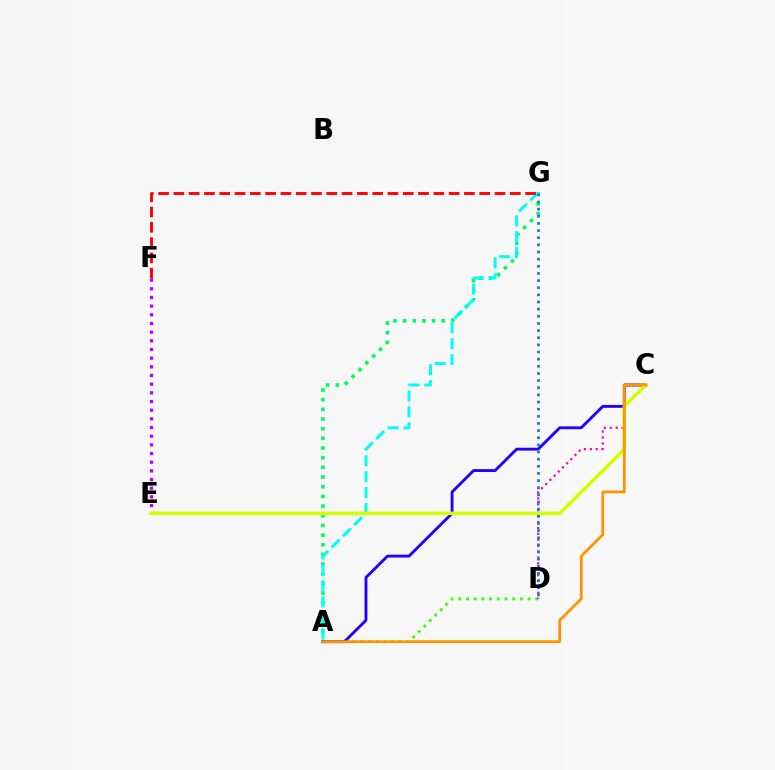{('A', 'D'): [{'color': '#3dff00', 'line_style': 'dotted', 'thickness': 2.09}], ('C', 'D'): [{'color': '#ff00ac', 'line_style': 'dotted', 'thickness': 1.6}], ('A', 'G'): [{'color': '#00ff5c', 'line_style': 'dotted', 'thickness': 2.63}, {'color': '#00fff6', 'line_style': 'dashed', 'thickness': 2.16}], ('A', 'C'): [{'color': '#2500ff', 'line_style': 'solid', 'thickness': 2.07}, {'color': '#ff9400', 'line_style': 'solid', 'thickness': 2.02}], ('E', 'F'): [{'color': '#b900ff', 'line_style': 'dotted', 'thickness': 2.36}], ('C', 'E'): [{'color': '#d1ff00', 'line_style': 'solid', 'thickness': 2.57}], ('D', 'G'): [{'color': '#0074ff', 'line_style': 'dotted', 'thickness': 1.94}], ('F', 'G'): [{'color': '#ff0000', 'line_style': 'dashed', 'thickness': 2.08}]}